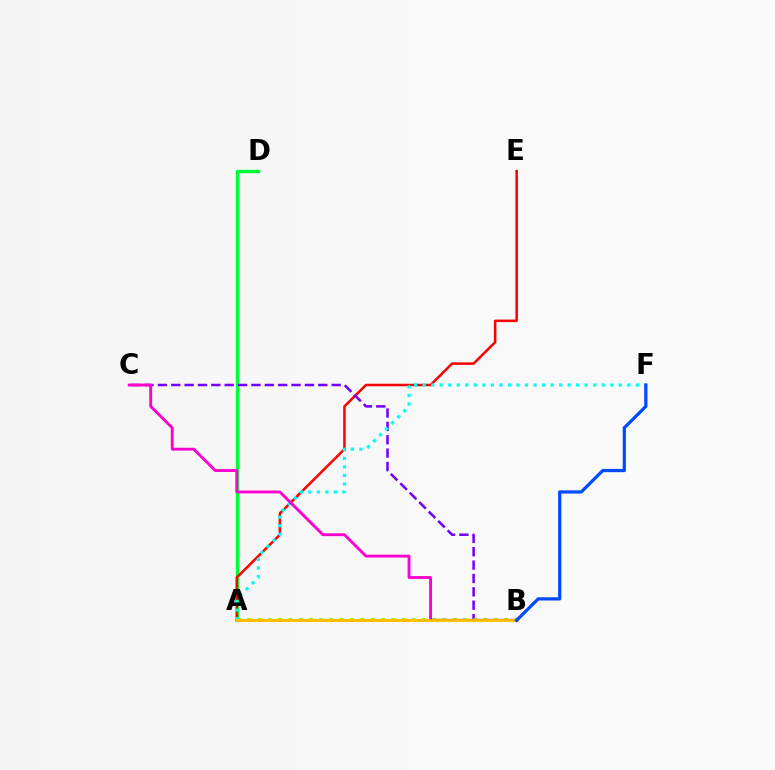{('A', 'D'): [{'color': '#00ff39', 'line_style': 'solid', 'thickness': 2.43}], ('A', 'E'): [{'color': '#ff0000', 'line_style': 'solid', 'thickness': 1.81}], ('B', 'C'): [{'color': '#7200ff', 'line_style': 'dashed', 'thickness': 1.82}, {'color': '#ff00cf', 'line_style': 'solid', 'thickness': 2.07}], ('A', 'B'): [{'color': '#84ff00', 'line_style': 'dotted', 'thickness': 2.79}, {'color': '#ffbd00', 'line_style': 'solid', 'thickness': 2.16}], ('A', 'F'): [{'color': '#00fff6', 'line_style': 'dotted', 'thickness': 2.32}], ('B', 'F'): [{'color': '#004bff', 'line_style': 'solid', 'thickness': 2.32}]}